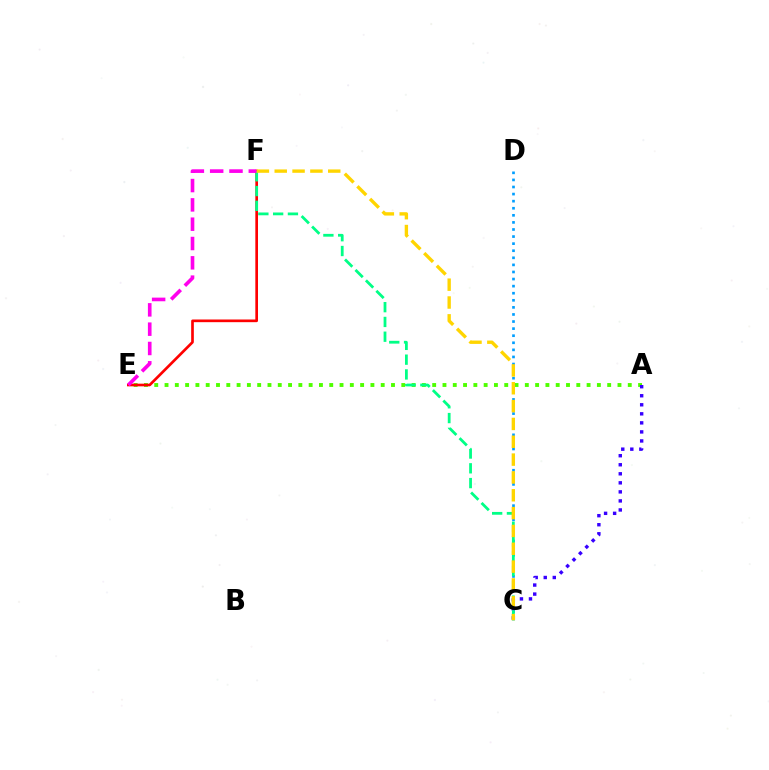{('A', 'E'): [{'color': '#4fff00', 'line_style': 'dotted', 'thickness': 2.8}], ('E', 'F'): [{'color': '#ff0000', 'line_style': 'solid', 'thickness': 1.93}, {'color': '#ff00ed', 'line_style': 'dashed', 'thickness': 2.62}], ('C', 'D'): [{'color': '#009eff', 'line_style': 'dotted', 'thickness': 1.92}], ('A', 'C'): [{'color': '#3700ff', 'line_style': 'dotted', 'thickness': 2.46}], ('C', 'F'): [{'color': '#00ff86', 'line_style': 'dashed', 'thickness': 2.01}, {'color': '#ffd500', 'line_style': 'dashed', 'thickness': 2.42}]}